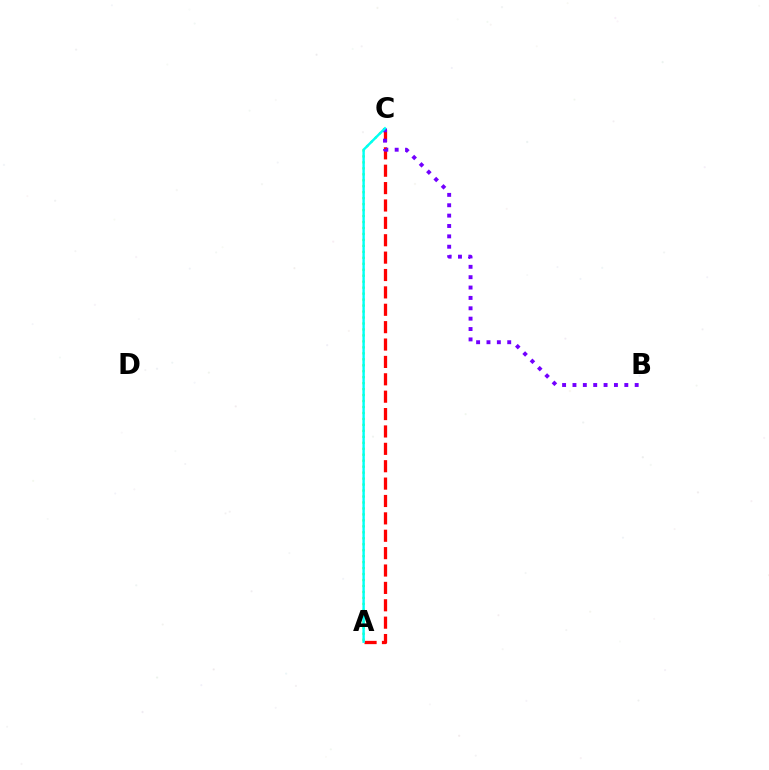{('A', 'C'): [{'color': '#84ff00', 'line_style': 'dotted', 'thickness': 1.62}, {'color': '#ff0000', 'line_style': 'dashed', 'thickness': 2.36}, {'color': '#00fff6', 'line_style': 'solid', 'thickness': 1.73}], ('B', 'C'): [{'color': '#7200ff', 'line_style': 'dotted', 'thickness': 2.82}]}